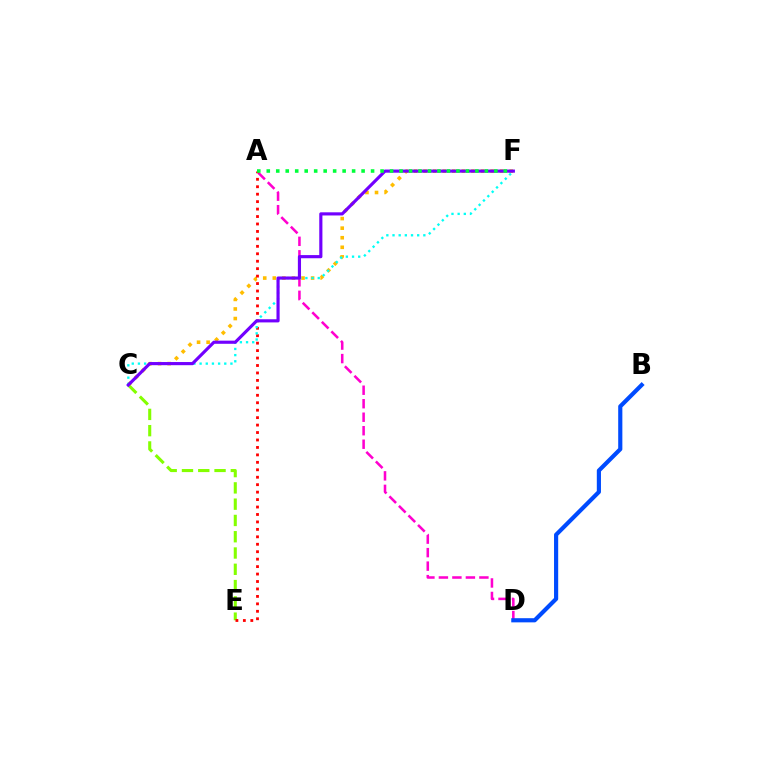{('A', 'D'): [{'color': '#ff00cf', 'line_style': 'dashed', 'thickness': 1.83}], ('C', 'E'): [{'color': '#84ff00', 'line_style': 'dashed', 'thickness': 2.21}], ('C', 'F'): [{'color': '#ffbd00', 'line_style': 'dotted', 'thickness': 2.6}, {'color': '#00fff6', 'line_style': 'dotted', 'thickness': 1.68}, {'color': '#7200ff', 'line_style': 'solid', 'thickness': 2.27}], ('A', 'E'): [{'color': '#ff0000', 'line_style': 'dotted', 'thickness': 2.02}], ('B', 'D'): [{'color': '#004bff', 'line_style': 'solid', 'thickness': 2.99}], ('A', 'F'): [{'color': '#00ff39', 'line_style': 'dotted', 'thickness': 2.58}]}